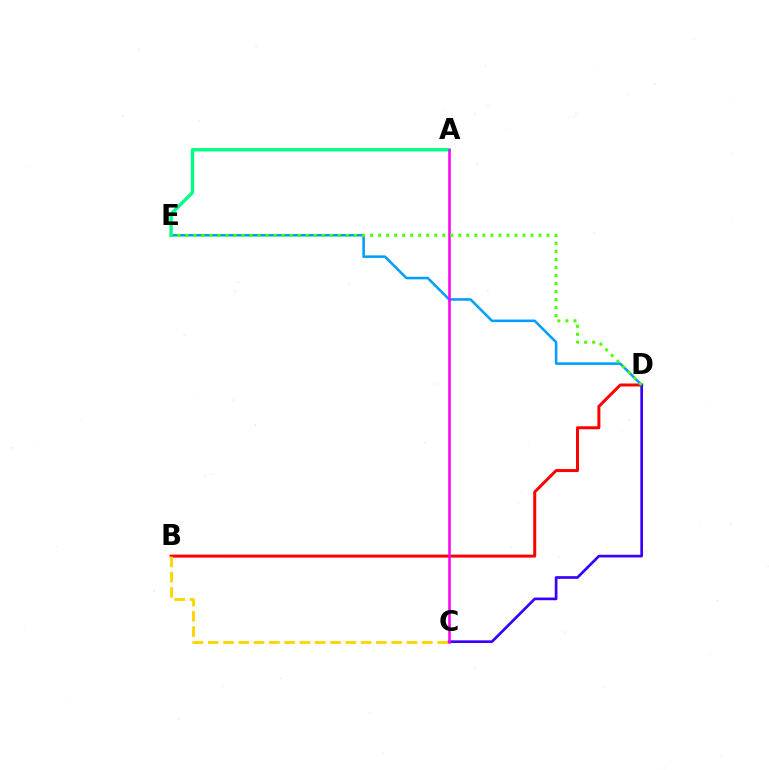{('B', 'D'): [{'color': '#ff0000', 'line_style': 'solid', 'thickness': 2.15}], ('B', 'C'): [{'color': '#ffd500', 'line_style': 'dashed', 'thickness': 2.08}], ('D', 'E'): [{'color': '#009eff', 'line_style': 'solid', 'thickness': 1.84}, {'color': '#4fff00', 'line_style': 'dotted', 'thickness': 2.18}], ('C', 'D'): [{'color': '#3700ff', 'line_style': 'solid', 'thickness': 1.93}], ('A', 'E'): [{'color': '#00ff86', 'line_style': 'solid', 'thickness': 2.43}], ('A', 'C'): [{'color': '#ff00ed', 'line_style': 'solid', 'thickness': 1.82}]}